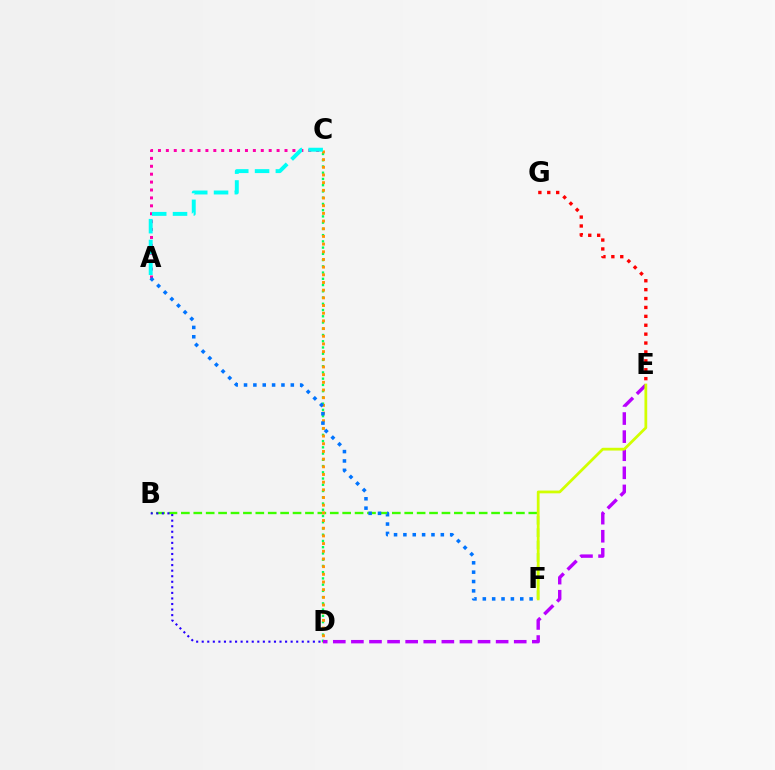{('C', 'D'): [{'color': '#00ff5c', 'line_style': 'dotted', 'thickness': 1.7}, {'color': '#ff9400', 'line_style': 'dotted', 'thickness': 2.09}], ('E', 'G'): [{'color': '#ff0000', 'line_style': 'dotted', 'thickness': 2.42}], ('B', 'F'): [{'color': '#3dff00', 'line_style': 'dashed', 'thickness': 1.69}], ('B', 'D'): [{'color': '#2500ff', 'line_style': 'dotted', 'thickness': 1.51}], ('D', 'E'): [{'color': '#b900ff', 'line_style': 'dashed', 'thickness': 2.46}], ('A', 'C'): [{'color': '#ff00ac', 'line_style': 'dotted', 'thickness': 2.15}, {'color': '#00fff6', 'line_style': 'dashed', 'thickness': 2.83}], ('E', 'F'): [{'color': '#d1ff00', 'line_style': 'solid', 'thickness': 1.99}], ('A', 'F'): [{'color': '#0074ff', 'line_style': 'dotted', 'thickness': 2.54}]}